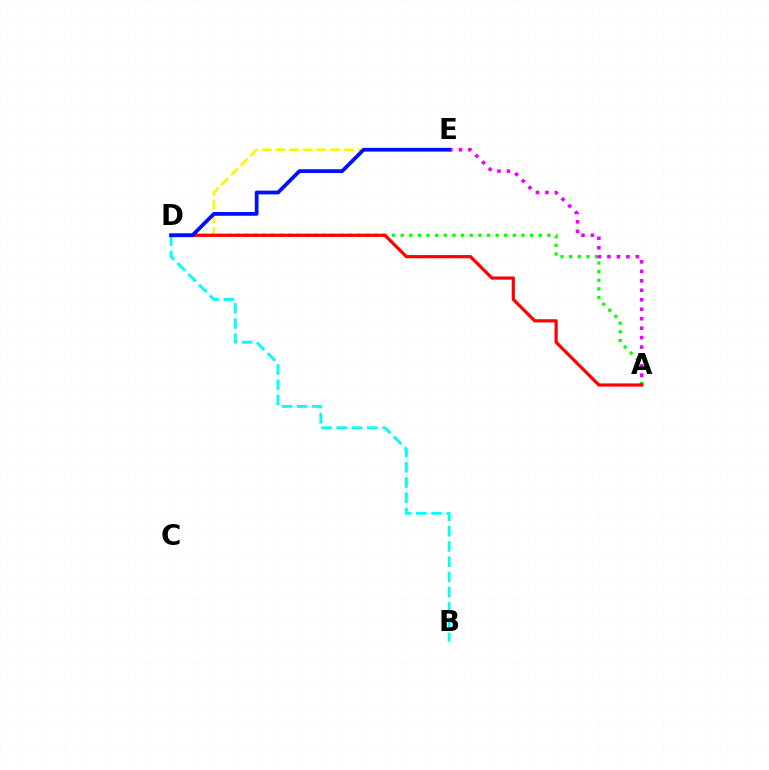{('A', 'D'): [{'color': '#08ff00', 'line_style': 'dotted', 'thickness': 2.35}, {'color': '#ff0000', 'line_style': 'solid', 'thickness': 2.31}], ('A', 'E'): [{'color': '#ee00ff', 'line_style': 'dotted', 'thickness': 2.57}], ('B', 'D'): [{'color': '#00fff6', 'line_style': 'dashed', 'thickness': 2.07}], ('D', 'E'): [{'color': '#fcf500', 'line_style': 'dashed', 'thickness': 1.87}, {'color': '#0010ff', 'line_style': 'solid', 'thickness': 2.71}]}